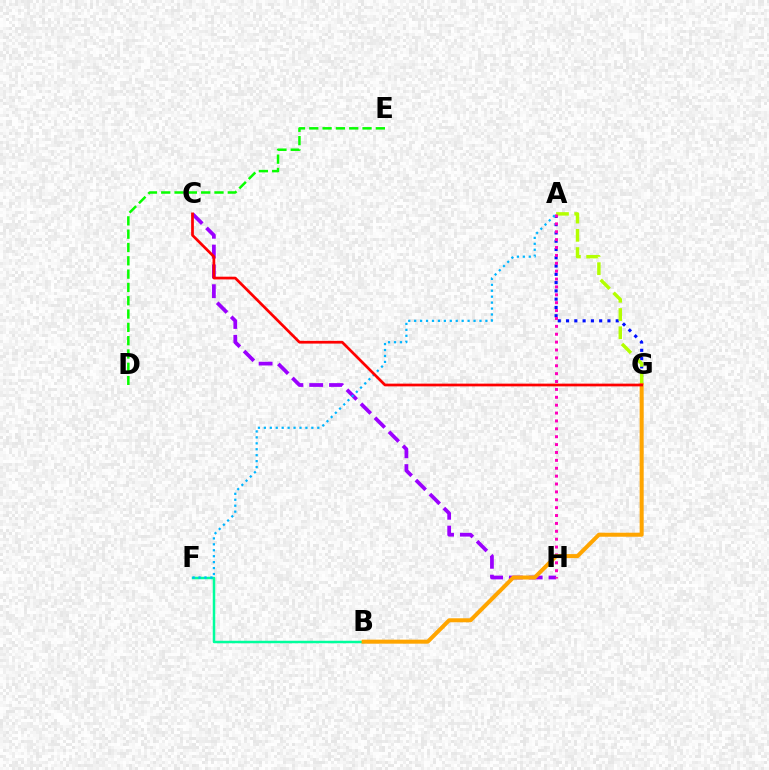{('C', 'H'): [{'color': '#9b00ff', 'line_style': 'dashed', 'thickness': 2.69}], ('A', 'G'): [{'color': '#0010ff', 'line_style': 'dotted', 'thickness': 2.25}, {'color': '#b3ff00', 'line_style': 'dashed', 'thickness': 2.48}], ('A', 'H'): [{'color': '#ff00bd', 'line_style': 'dotted', 'thickness': 2.14}], ('D', 'E'): [{'color': '#08ff00', 'line_style': 'dashed', 'thickness': 1.81}], ('B', 'F'): [{'color': '#00ff9d', 'line_style': 'solid', 'thickness': 1.79}], ('A', 'F'): [{'color': '#00b5ff', 'line_style': 'dotted', 'thickness': 1.61}], ('B', 'G'): [{'color': '#ffa500', 'line_style': 'solid', 'thickness': 2.89}], ('C', 'G'): [{'color': '#ff0000', 'line_style': 'solid', 'thickness': 1.96}]}